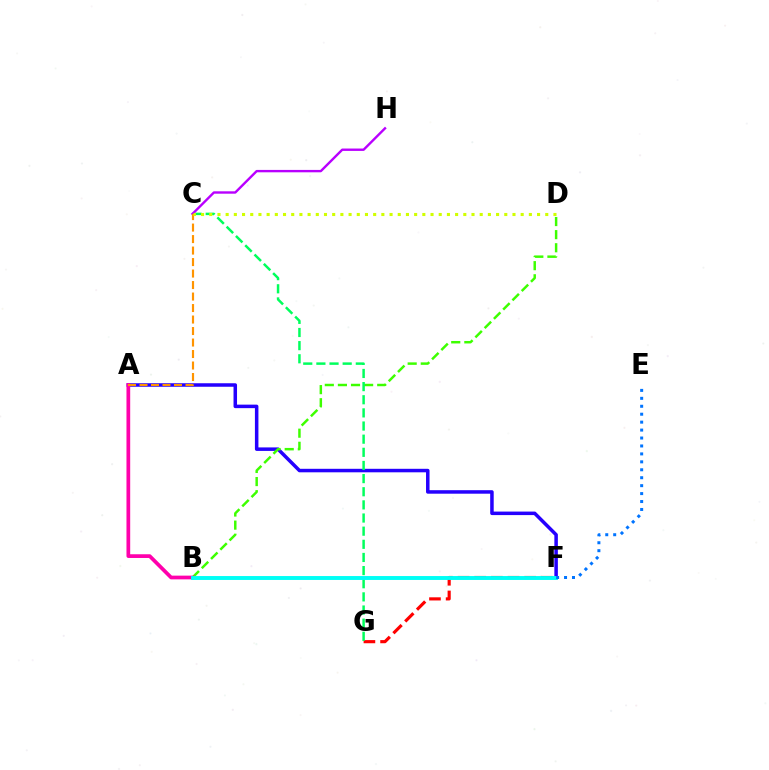{('F', 'G'): [{'color': '#ff0000', 'line_style': 'dashed', 'thickness': 2.26}], ('A', 'F'): [{'color': '#2500ff', 'line_style': 'solid', 'thickness': 2.53}], ('B', 'D'): [{'color': '#3dff00', 'line_style': 'dashed', 'thickness': 1.78}], ('A', 'B'): [{'color': '#ff00ac', 'line_style': 'solid', 'thickness': 2.68}], ('C', 'G'): [{'color': '#00ff5c', 'line_style': 'dashed', 'thickness': 1.79}], ('B', 'F'): [{'color': '#00fff6', 'line_style': 'solid', 'thickness': 2.81}], ('C', 'H'): [{'color': '#b900ff', 'line_style': 'solid', 'thickness': 1.72}], ('A', 'C'): [{'color': '#ff9400', 'line_style': 'dashed', 'thickness': 1.56}], ('C', 'D'): [{'color': '#d1ff00', 'line_style': 'dotted', 'thickness': 2.23}], ('E', 'F'): [{'color': '#0074ff', 'line_style': 'dotted', 'thickness': 2.16}]}